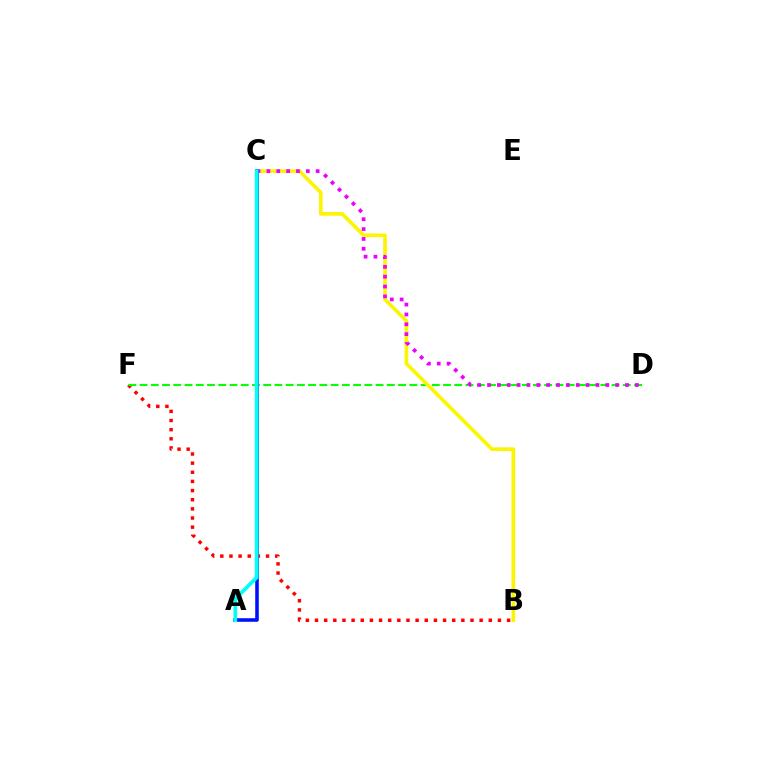{('B', 'F'): [{'color': '#ff0000', 'line_style': 'dotted', 'thickness': 2.49}], ('D', 'F'): [{'color': '#08ff00', 'line_style': 'dashed', 'thickness': 1.53}], ('B', 'C'): [{'color': '#fcf500', 'line_style': 'solid', 'thickness': 2.62}], ('C', 'D'): [{'color': '#ee00ff', 'line_style': 'dotted', 'thickness': 2.68}], ('A', 'C'): [{'color': '#0010ff', 'line_style': 'solid', 'thickness': 2.57}, {'color': '#00fff6', 'line_style': 'solid', 'thickness': 2.68}]}